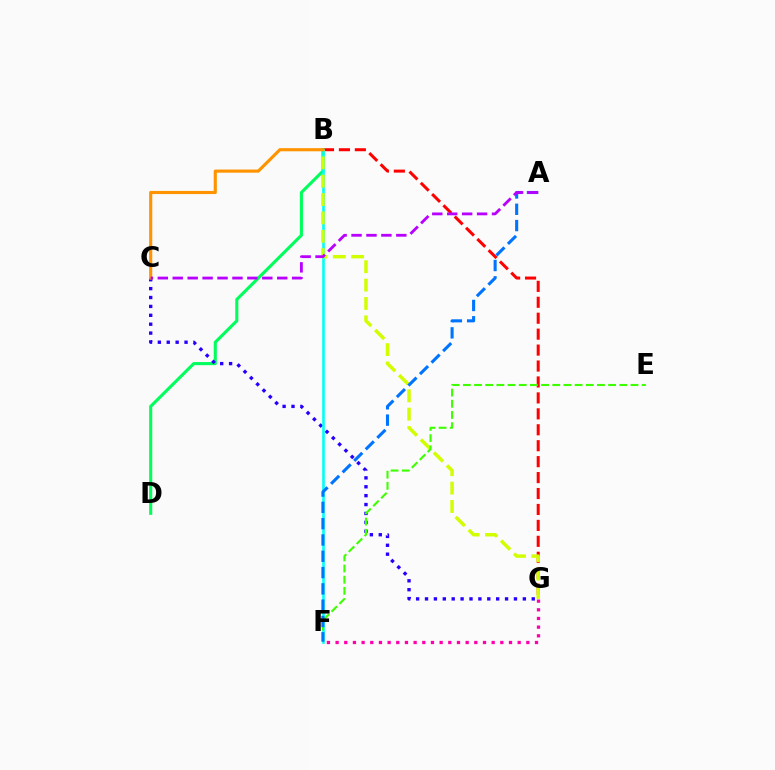{('B', 'G'): [{'color': '#ff0000', 'line_style': 'dashed', 'thickness': 2.16}, {'color': '#d1ff00', 'line_style': 'dashed', 'thickness': 2.5}], ('B', 'D'): [{'color': '#00ff5c', 'line_style': 'solid', 'thickness': 2.23}], ('C', 'G'): [{'color': '#2500ff', 'line_style': 'dotted', 'thickness': 2.42}], ('B', 'F'): [{'color': '#00fff6', 'line_style': 'solid', 'thickness': 1.88}], ('E', 'F'): [{'color': '#3dff00', 'line_style': 'dashed', 'thickness': 1.52}], ('A', 'F'): [{'color': '#0074ff', 'line_style': 'dashed', 'thickness': 2.21}], ('B', 'C'): [{'color': '#ff9400', 'line_style': 'solid', 'thickness': 2.26}], ('F', 'G'): [{'color': '#ff00ac', 'line_style': 'dotted', 'thickness': 2.36}], ('A', 'C'): [{'color': '#b900ff', 'line_style': 'dashed', 'thickness': 2.03}]}